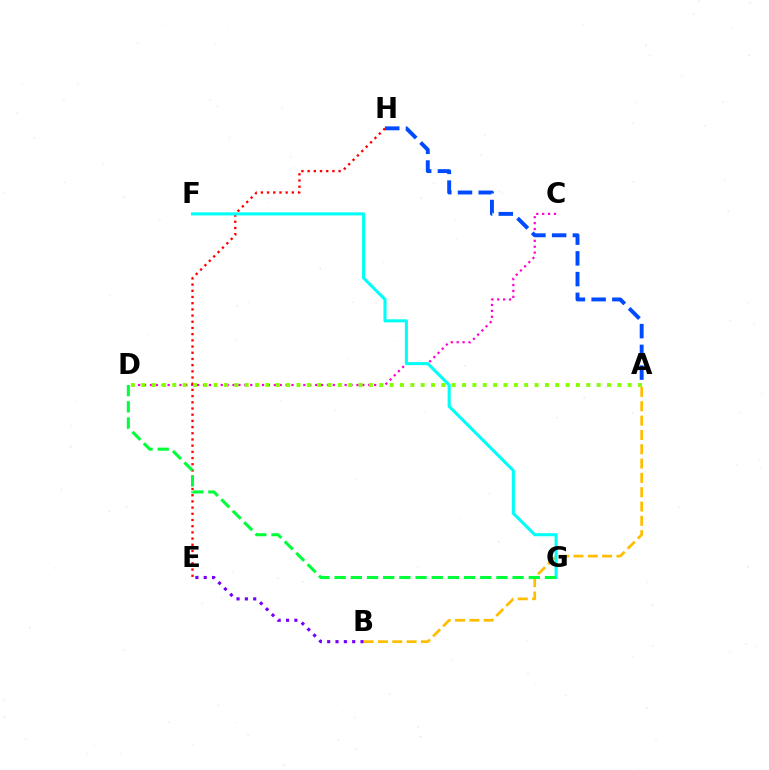{('C', 'D'): [{'color': '#ff00cf', 'line_style': 'dotted', 'thickness': 1.6}], ('E', 'H'): [{'color': '#ff0000', 'line_style': 'dotted', 'thickness': 1.68}], ('A', 'B'): [{'color': '#ffbd00', 'line_style': 'dashed', 'thickness': 1.95}], ('A', 'H'): [{'color': '#004bff', 'line_style': 'dashed', 'thickness': 2.82}], ('A', 'D'): [{'color': '#84ff00', 'line_style': 'dotted', 'thickness': 2.81}], ('F', 'G'): [{'color': '#00fff6', 'line_style': 'solid', 'thickness': 2.21}], ('B', 'E'): [{'color': '#7200ff', 'line_style': 'dotted', 'thickness': 2.27}], ('D', 'G'): [{'color': '#00ff39', 'line_style': 'dashed', 'thickness': 2.2}]}